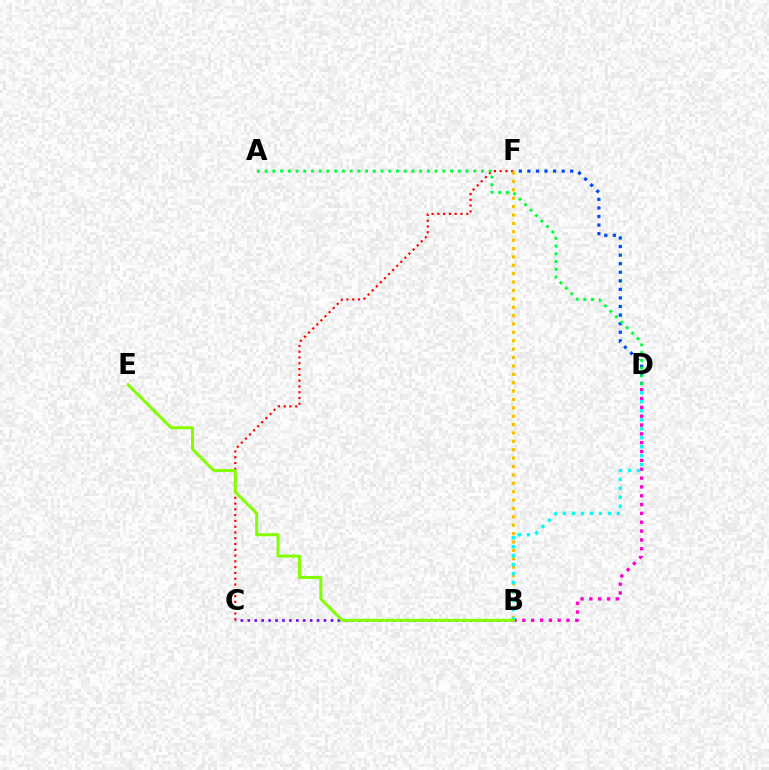{('C', 'F'): [{'color': '#ff0000', 'line_style': 'dotted', 'thickness': 1.57}], ('B', 'F'): [{'color': '#ffbd00', 'line_style': 'dotted', 'thickness': 2.28}], ('D', 'F'): [{'color': '#004bff', 'line_style': 'dotted', 'thickness': 2.33}], ('B', 'C'): [{'color': '#7200ff', 'line_style': 'dotted', 'thickness': 1.88}], ('A', 'D'): [{'color': '#00ff39', 'line_style': 'dotted', 'thickness': 2.1}], ('B', 'D'): [{'color': '#ff00cf', 'line_style': 'dotted', 'thickness': 2.4}, {'color': '#00fff6', 'line_style': 'dotted', 'thickness': 2.44}], ('B', 'E'): [{'color': '#84ff00', 'line_style': 'solid', 'thickness': 2.18}]}